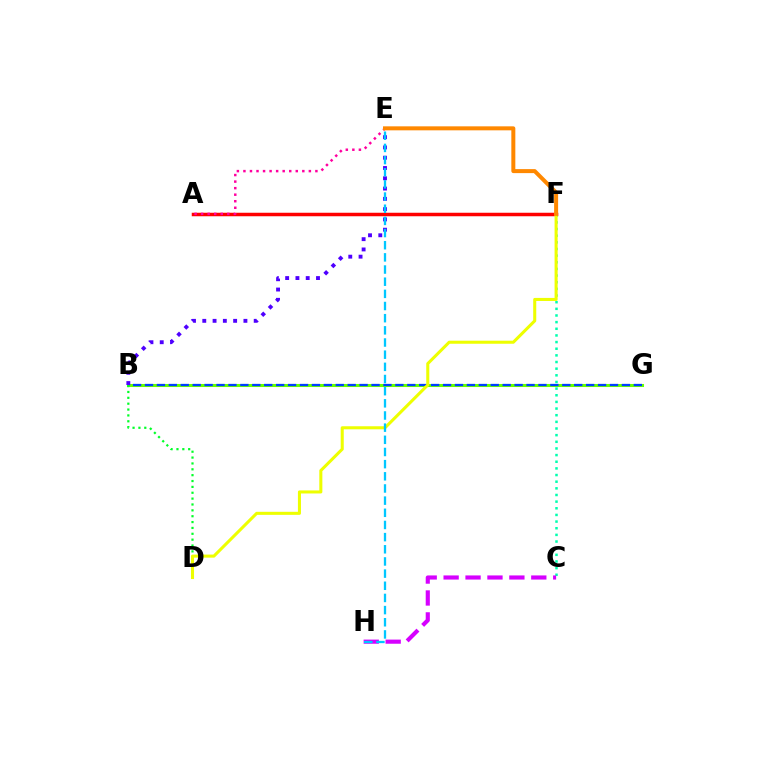{('A', 'F'): [{'color': '#ff0000', 'line_style': 'solid', 'thickness': 2.52}], ('B', 'G'): [{'color': '#66ff00', 'line_style': 'solid', 'thickness': 2.2}, {'color': '#003fff', 'line_style': 'dashed', 'thickness': 1.62}], ('C', 'F'): [{'color': '#00ffaf', 'line_style': 'dotted', 'thickness': 1.81}], ('A', 'E'): [{'color': '#ff00a0', 'line_style': 'dotted', 'thickness': 1.78}], ('C', 'H'): [{'color': '#d600ff', 'line_style': 'dashed', 'thickness': 2.98}], ('B', 'D'): [{'color': '#00ff27', 'line_style': 'dotted', 'thickness': 1.59}], ('D', 'F'): [{'color': '#eeff00', 'line_style': 'solid', 'thickness': 2.2}], ('B', 'E'): [{'color': '#4f00ff', 'line_style': 'dotted', 'thickness': 2.79}], ('E', 'F'): [{'color': '#ff8800', 'line_style': 'solid', 'thickness': 2.88}], ('E', 'H'): [{'color': '#00c7ff', 'line_style': 'dashed', 'thickness': 1.65}]}